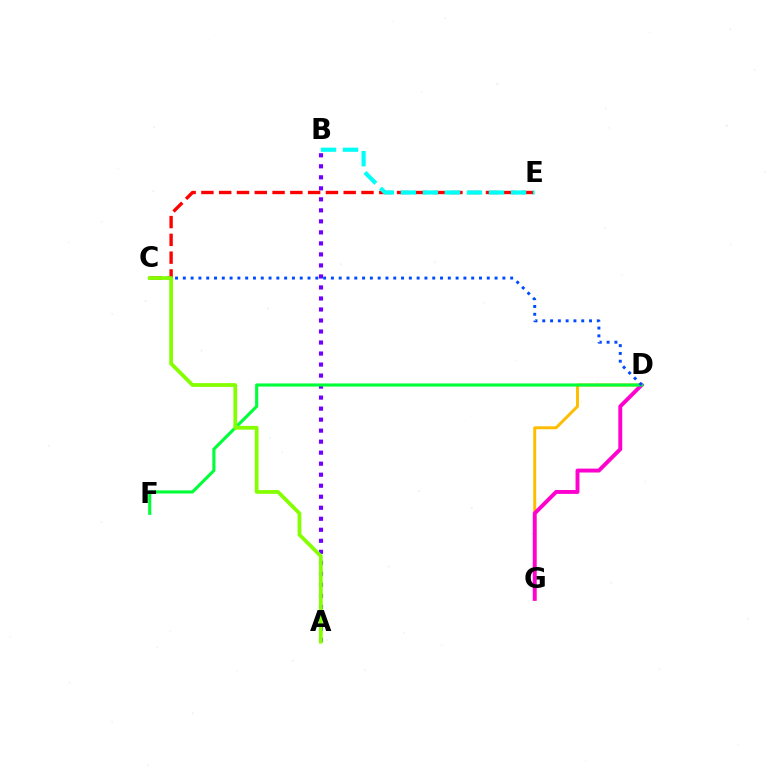{('D', 'G'): [{'color': '#ffbd00', 'line_style': 'solid', 'thickness': 2.13}, {'color': '#ff00cf', 'line_style': 'solid', 'thickness': 2.82}], ('C', 'E'): [{'color': '#ff0000', 'line_style': 'dashed', 'thickness': 2.42}], ('A', 'B'): [{'color': '#7200ff', 'line_style': 'dotted', 'thickness': 2.99}], ('D', 'F'): [{'color': '#00ff39', 'line_style': 'solid', 'thickness': 2.24}], ('C', 'D'): [{'color': '#004bff', 'line_style': 'dotted', 'thickness': 2.12}], ('A', 'C'): [{'color': '#84ff00', 'line_style': 'solid', 'thickness': 2.7}], ('B', 'E'): [{'color': '#00fff6', 'line_style': 'dashed', 'thickness': 2.99}]}